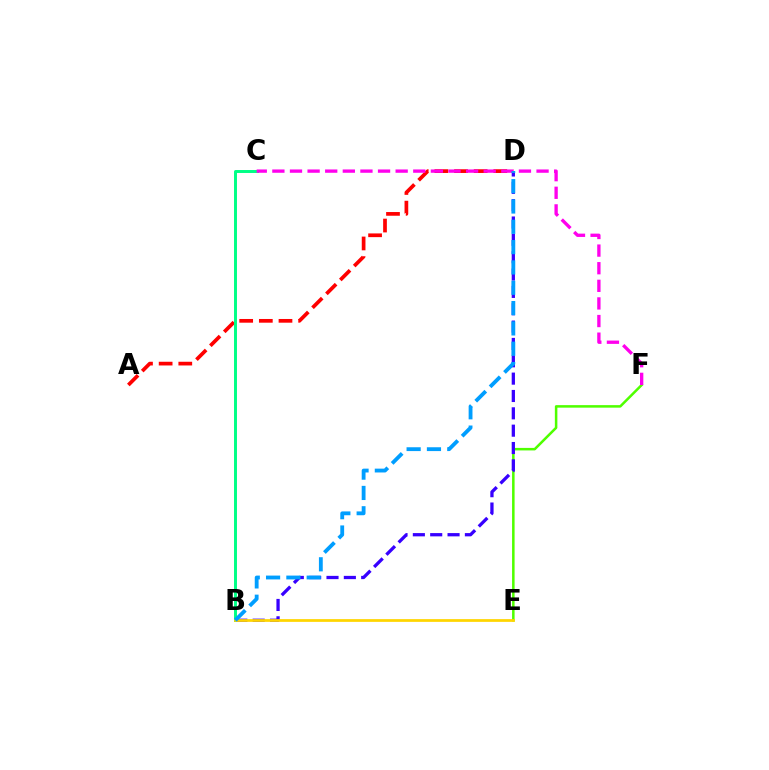{('A', 'D'): [{'color': '#ff0000', 'line_style': 'dashed', 'thickness': 2.67}], ('E', 'F'): [{'color': '#4fff00', 'line_style': 'solid', 'thickness': 1.82}], ('B', 'D'): [{'color': '#3700ff', 'line_style': 'dashed', 'thickness': 2.36}, {'color': '#009eff', 'line_style': 'dashed', 'thickness': 2.76}], ('B', 'C'): [{'color': '#00ff86', 'line_style': 'solid', 'thickness': 2.13}], ('C', 'F'): [{'color': '#ff00ed', 'line_style': 'dashed', 'thickness': 2.39}], ('B', 'E'): [{'color': '#ffd500', 'line_style': 'solid', 'thickness': 1.98}]}